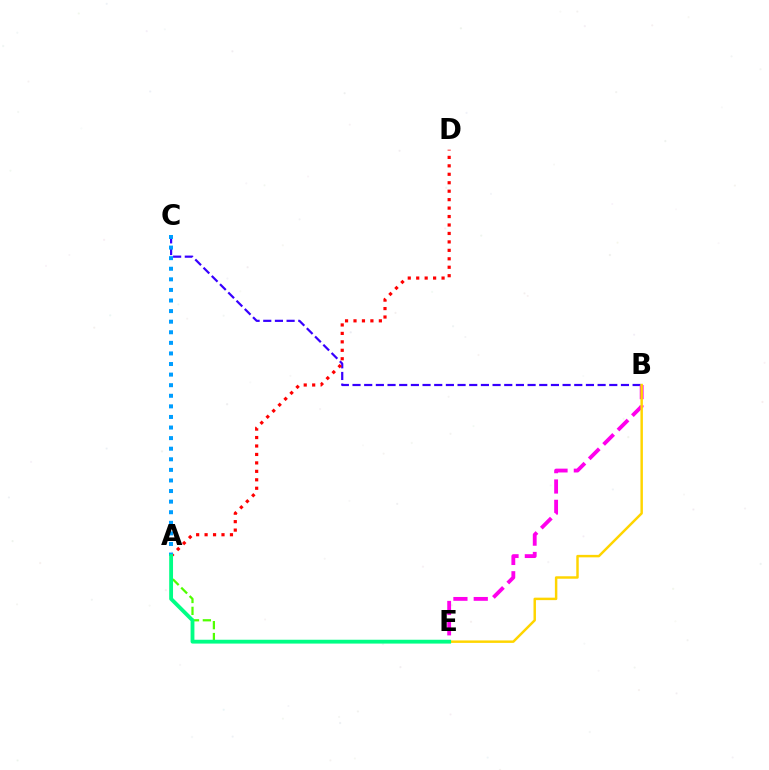{('B', 'C'): [{'color': '#3700ff', 'line_style': 'dashed', 'thickness': 1.59}], ('A', 'E'): [{'color': '#4fff00', 'line_style': 'dashed', 'thickness': 1.62}, {'color': '#00ff86', 'line_style': 'solid', 'thickness': 2.76}], ('B', 'E'): [{'color': '#ff00ed', 'line_style': 'dashed', 'thickness': 2.76}, {'color': '#ffd500', 'line_style': 'solid', 'thickness': 1.78}], ('A', 'D'): [{'color': '#ff0000', 'line_style': 'dotted', 'thickness': 2.3}], ('A', 'C'): [{'color': '#009eff', 'line_style': 'dotted', 'thickness': 2.88}]}